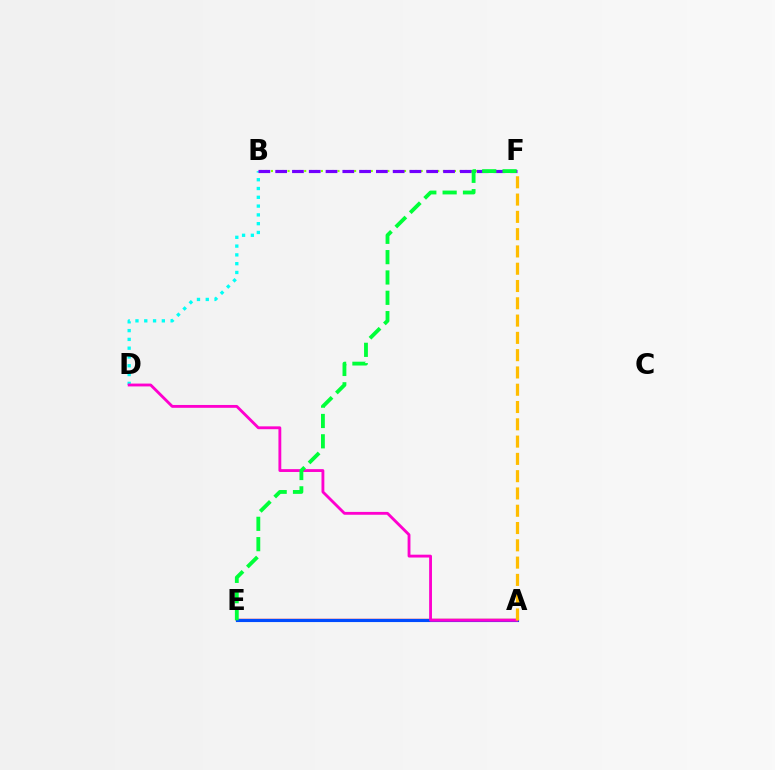{('A', 'E'): [{'color': '#ff0000', 'line_style': 'solid', 'thickness': 1.74}, {'color': '#004bff', 'line_style': 'solid', 'thickness': 2.24}], ('B', 'D'): [{'color': '#00fff6', 'line_style': 'dotted', 'thickness': 2.39}], ('A', 'D'): [{'color': '#ff00cf', 'line_style': 'solid', 'thickness': 2.05}], ('B', 'F'): [{'color': '#84ff00', 'line_style': 'dotted', 'thickness': 1.51}, {'color': '#7200ff', 'line_style': 'dashed', 'thickness': 2.28}], ('E', 'F'): [{'color': '#00ff39', 'line_style': 'dashed', 'thickness': 2.76}], ('A', 'F'): [{'color': '#ffbd00', 'line_style': 'dashed', 'thickness': 2.35}]}